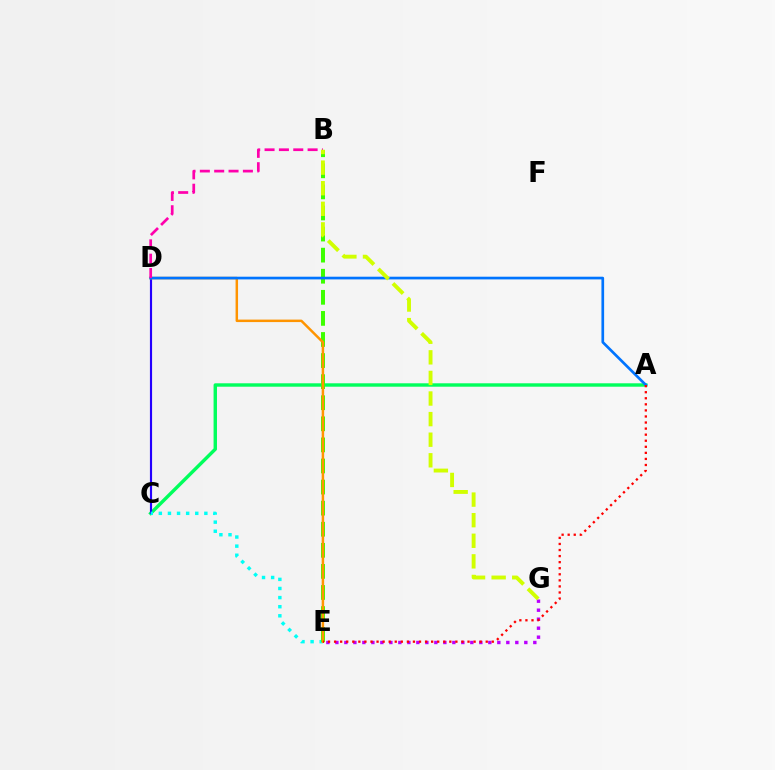{('A', 'C'): [{'color': '#00ff5c', 'line_style': 'solid', 'thickness': 2.46}], ('C', 'D'): [{'color': '#2500ff', 'line_style': 'solid', 'thickness': 1.55}], ('C', 'E'): [{'color': '#00fff6', 'line_style': 'dotted', 'thickness': 2.47}], ('B', 'E'): [{'color': '#3dff00', 'line_style': 'dashed', 'thickness': 2.86}], ('D', 'E'): [{'color': '#ff9400', 'line_style': 'solid', 'thickness': 1.78}], ('A', 'D'): [{'color': '#0074ff', 'line_style': 'solid', 'thickness': 1.93}], ('E', 'G'): [{'color': '#b900ff', 'line_style': 'dotted', 'thickness': 2.44}], ('B', 'D'): [{'color': '#ff00ac', 'line_style': 'dashed', 'thickness': 1.95}], ('A', 'E'): [{'color': '#ff0000', 'line_style': 'dotted', 'thickness': 1.65}], ('B', 'G'): [{'color': '#d1ff00', 'line_style': 'dashed', 'thickness': 2.8}]}